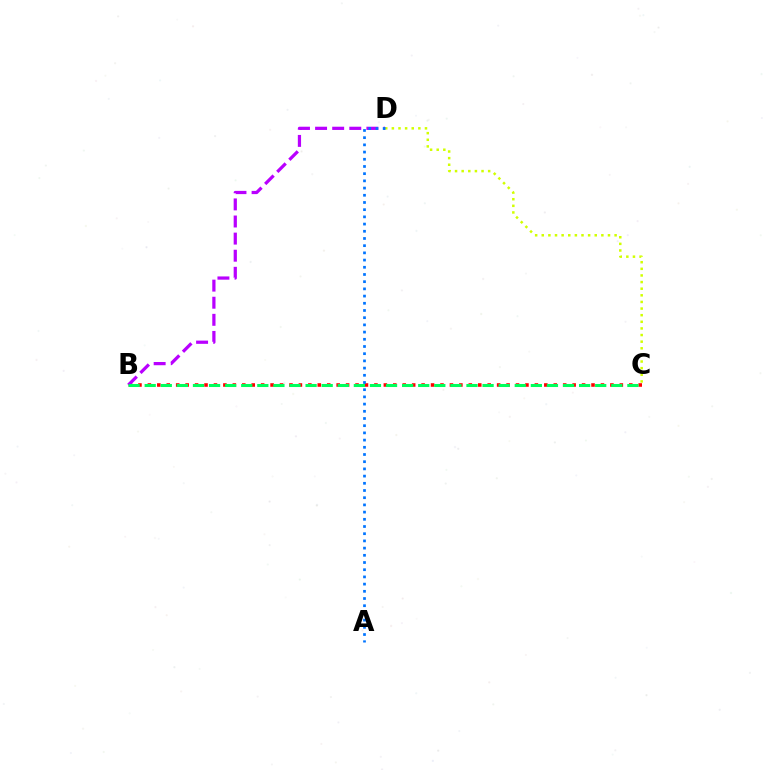{('B', 'C'): [{'color': '#ff0000', 'line_style': 'dotted', 'thickness': 2.56}, {'color': '#00ff5c', 'line_style': 'dashed', 'thickness': 2.19}], ('C', 'D'): [{'color': '#d1ff00', 'line_style': 'dotted', 'thickness': 1.8}], ('B', 'D'): [{'color': '#b900ff', 'line_style': 'dashed', 'thickness': 2.32}], ('A', 'D'): [{'color': '#0074ff', 'line_style': 'dotted', 'thickness': 1.96}]}